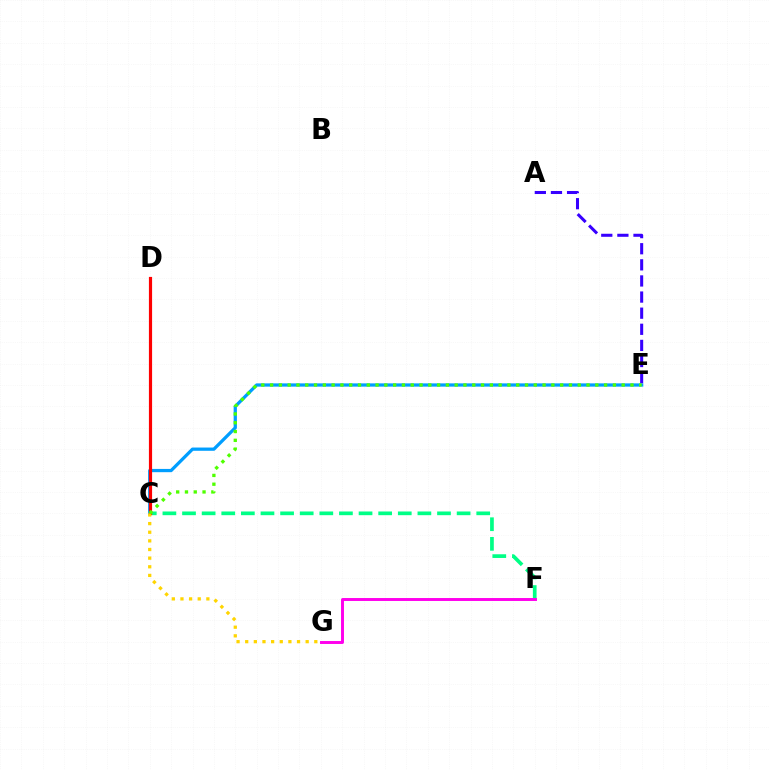{('C', 'E'): [{'color': '#009eff', 'line_style': 'solid', 'thickness': 2.34}, {'color': '#4fff00', 'line_style': 'dotted', 'thickness': 2.39}], ('A', 'E'): [{'color': '#3700ff', 'line_style': 'dashed', 'thickness': 2.19}], ('C', 'F'): [{'color': '#00ff86', 'line_style': 'dashed', 'thickness': 2.66}], ('C', 'D'): [{'color': '#ff0000', 'line_style': 'solid', 'thickness': 2.29}], ('C', 'G'): [{'color': '#ffd500', 'line_style': 'dotted', 'thickness': 2.35}], ('F', 'G'): [{'color': '#ff00ed', 'line_style': 'solid', 'thickness': 2.12}]}